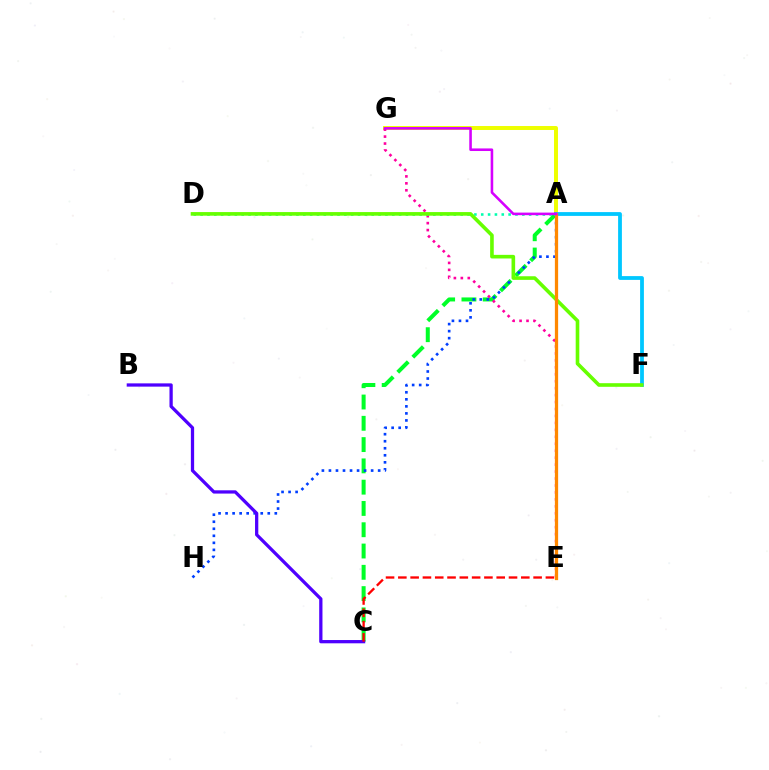{('A', 'G'): [{'color': '#eeff00', 'line_style': 'solid', 'thickness': 2.85}, {'color': '#d600ff', 'line_style': 'solid', 'thickness': 1.86}], ('A', 'C'): [{'color': '#00ff27', 'line_style': 'dashed', 'thickness': 2.89}], ('A', 'H'): [{'color': '#003fff', 'line_style': 'dotted', 'thickness': 1.91}], ('E', 'G'): [{'color': '#ff00a0', 'line_style': 'dotted', 'thickness': 1.89}], ('A', 'D'): [{'color': '#00ffaf', 'line_style': 'dotted', 'thickness': 1.86}], ('B', 'C'): [{'color': '#4f00ff', 'line_style': 'solid', 'thickness': 2.35}], ('A', 'F'): [{'color': '#00c7ff', 'line_style': 'solid', 'thickness': 2.73}], ('D', 'F'): [{'color': '#66ff00', 'line_style': 'solid', 'thickness': 2.61}], ('A', 'E'): [{'color': '#ff8800', 'line_style': 'solid', 'thickness': 2.35}], ('C', 'E'): [{'color': '#ff0000', 'line_style': 'dashed', 'thickness': 1.67}]}